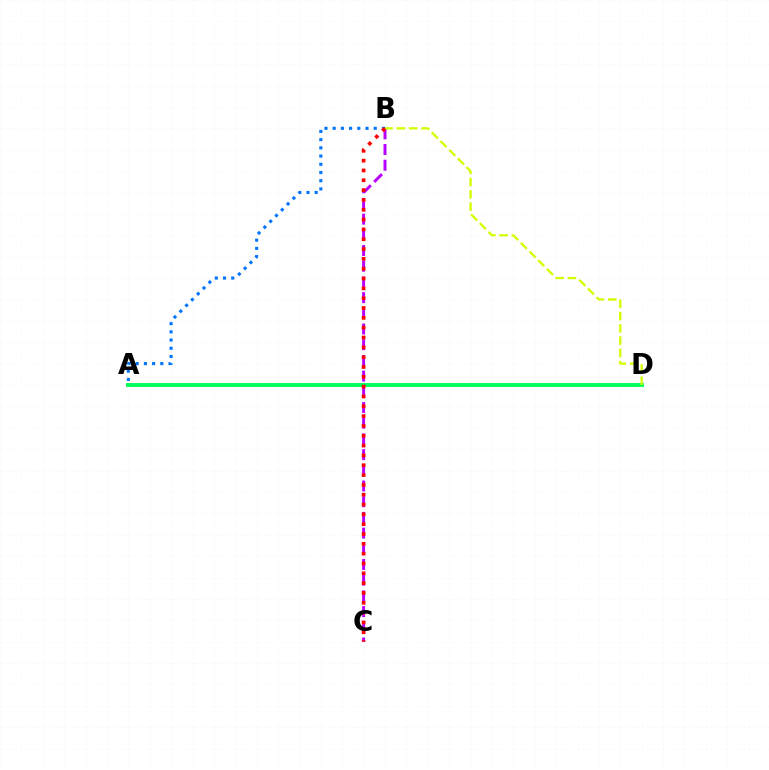{('A', 'D'): [{'color': '#00ff5c', 'line_style': 'solid', 'thickness': 2.8}], ('B', 'C'): [{'color': '#b900ff', 'line_style': 'dashed', 'thickness': 2.13}, {'color': '#ff0000', 'line_style': 'dotted', 'thickness': 2.67}], ('B', 'D'): [{'color': '#d1ff00', 'line_style': 'dashed', 'thickness': 1.67}], ('A', 'B'): [{'color': '#0074ff', 'line_style': 'dotted', 'thickness': 2.23}]}